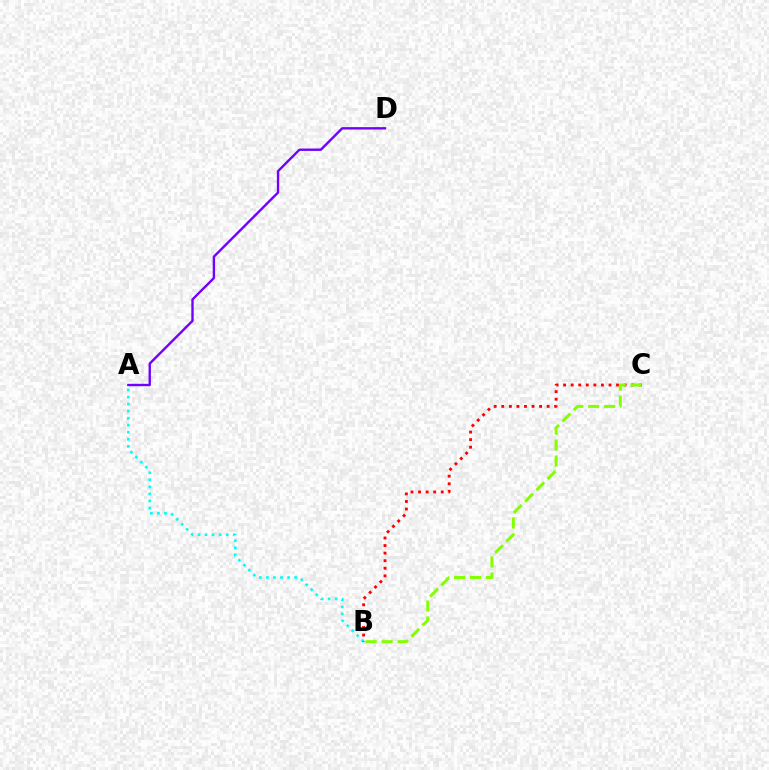{('A', 'B'): [{'color': '#00fff6', 'line_style': 'dotted', 'thickness': 1.92}], ('B', 'C'): [{'color': '#ff0000', 'line_style': 'dotted', 'thickness': 2.06}, {'color': '#84ff00', 'line_style': 'dashed', 'thickness': 2.17}], ('A', 'D'): [{'color': '#7200ff', 'line_style': 'solid', 'thickness': 1.71}]}